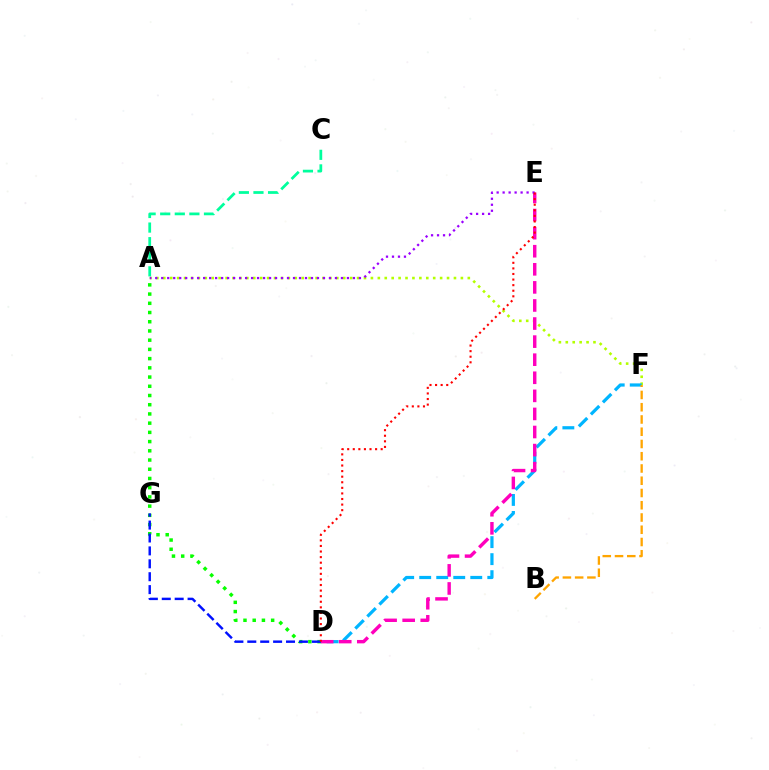{('A', 'F'): [{'color': '#b3ff00', 'line_style': 'dotted', 'thickness': 1.88}], ('A', 'D'): [{'color': '#08ff00', 'line_style': 'dotted', 'thickness': 2.5}], ('A', 'C'): [{'color': '#00ff9d', 'line_style': 'dashed', 'thickness': 1.98}], ('D', 'F'): [{'color': '#00b5ff', 'line_style': 'dashed', 'thickness': 2.31}], ('D', 'E'): [{'color': '#ff00bd', 'line_style': 'dashed', 'thickness': 2.46}, {'color': '#ff0000', 'line_style': 'dotted', 'thickness': 1.52}], ('A', 'E'): [{'color': '#9b00ff', 'line_style': 'dotted', 'thickness': 1.63}], ('D', 'G'): [{'color': '#0010ff', 'line_style': 'dashed', 'thickness': 1.75}], ('B', 'F'): [{'color': '#ffa500', 'line_style': 'dashed', 'thickness': 1.66}]}